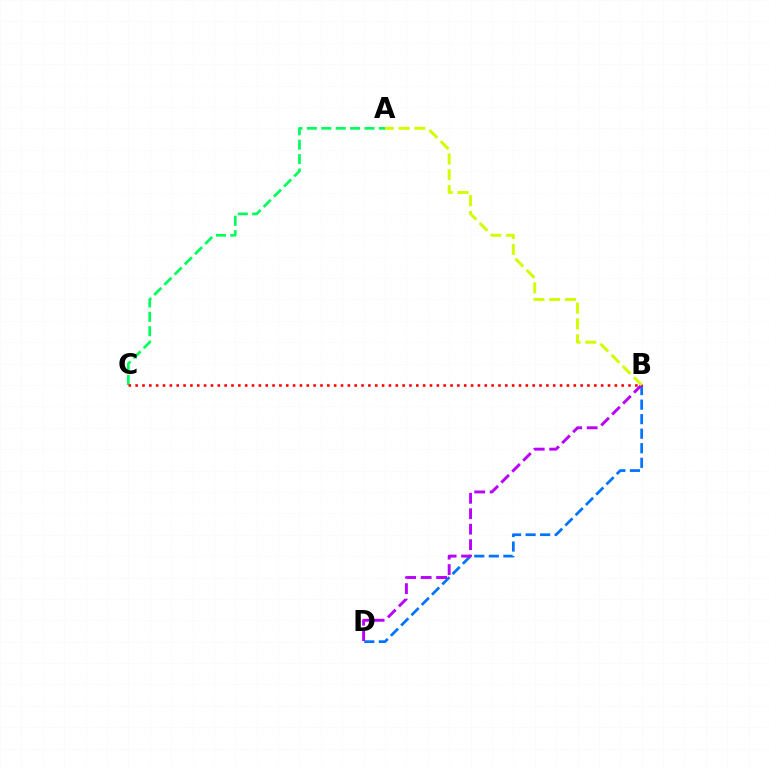{('A', 'C'): [{'color': '#00ff5c', 'line_style': 'dashed', 'thickness': 1.96}], ('B', 'D'): [{'color': '#0074ff', 'line_style': 'dashed', 'thickness': 1.98}, {'color': '#b900ff', 'line_style': 'dashed', 'thickness': 2.1}], ('A', 'B'): [{'color': '#d1ff00', 'line_style': 'dashed', 'thickness': 2.14}], ('B', 'C'): [{'color': '#ff0000', 'line_style': 'dotted', 'thickness': 1.86}]}